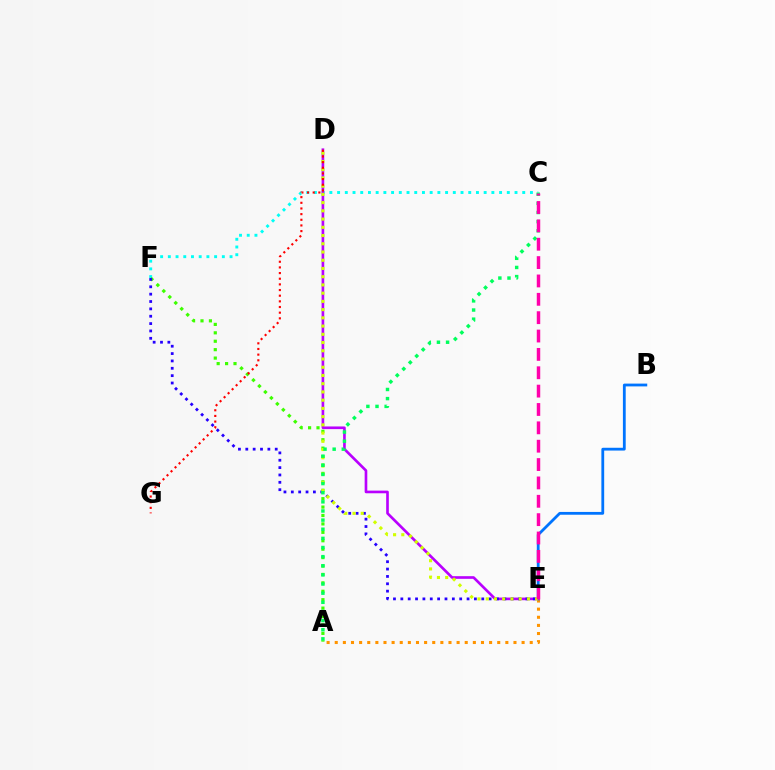{('A', 'E'): [{'color': '#ff9400', 'line_style': 'dotted', 'thickness': 2.21}], ('C', 'F'): [{'color': '#00fff6', 'line_style': 'dotted', 'thickness': 2.1}], ('A', 'F'): [{'color': '#3dff00', 'line_style': 'dotted', 'thickness': 2.29}], ('D', 'E'): [{'color': '#b900ff', 'line_style': 'solid', 'thickness': 1.91}, {'color': '#d1ff00', 'line_style': 'dotted', 'thickness': 2.24}], ('E', 'F'): [{'color': '#2500ff', 'line_style': 'dotted', 'thickness': 2.0}], ('B', 'E'): [{'color': '#0074ff', 'line_style': 'solid', 'thickness': 2.01}], ('A', 'C'): [{'color': '#00ff5c', 'line_style': 'dotted', 'thickness': 2.48}], ('D', 'G'): [{'color': '#ff0000', 'line_style': 'dotted', 'thickness': 1.54}], ('C', 'E'): [{'color': '#ff00ac', 'line_style': 'dashed', 'thickness': 2.49}]}